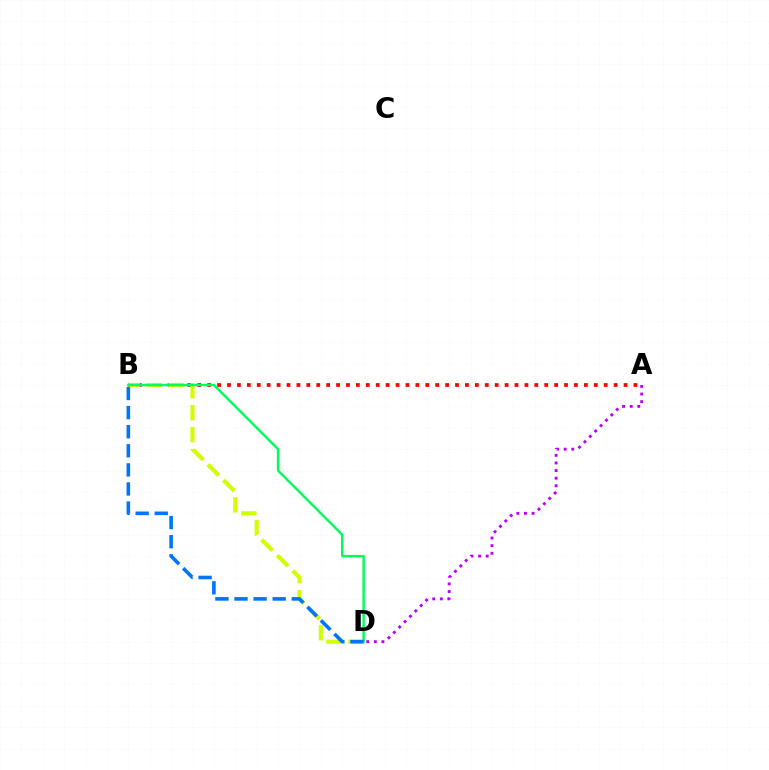{('A', 'B'): [{'color': '#ff0000', 'line_style': 'dotted', 'thickness': 2.69}], ('A', 'D'): [{'color': '#b900ff', 'line_style': 'dotted', 'thickness': 2.07}], ('B', 'D'): [{'color': '#d1ff00', 'line_style': 'dashed', 'thickness': 2.99}, {'color': '#00ff5c', 'line_style': 'solid', 'thickness': 1.76}, {'color': '#0074ff', 'line_style': 'dashed', 'thickness': 2.59}]}